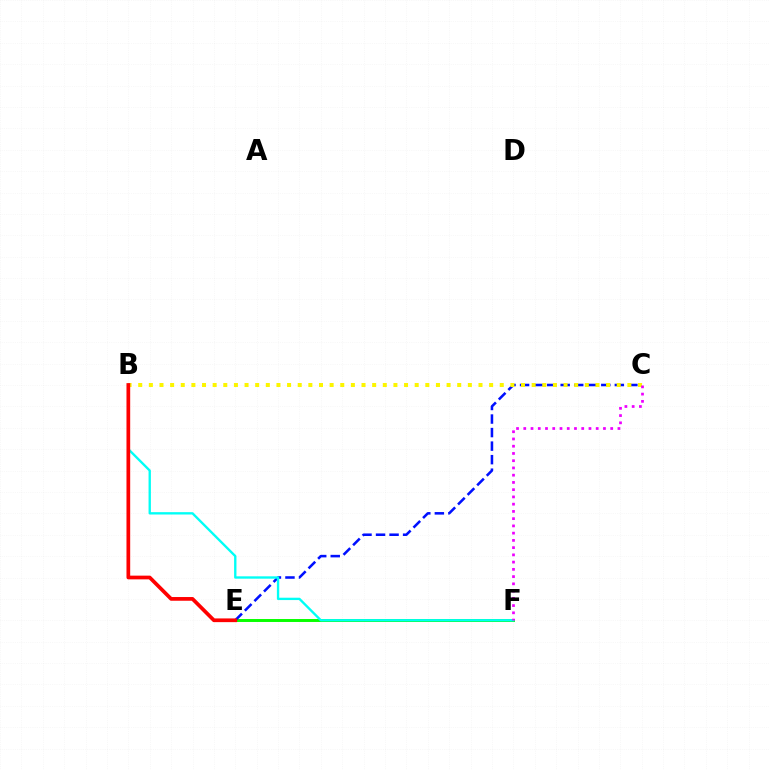{('E', 'F'): [{'color': '#08ff00', 'line_style': 'solid', 'thickness': 2.13}], ('C', 'E'): [{'color': '#0010ff', 'line_style': 'dashed', 'thickness': 1.84}], ('B', 'C'): [{'color': '#fcf500', 'line_style': 'dotted', 'thickness': 2.89}], ('B', 'F'): [{'color': '#00fff6', 'line_style': 'solid', 'thickness': 1.69}], ('C', 'F'): [{'color': '#ee00ff', 'line_style': 'dotted', 'thickness': 1.97}], ('B', 'E'): [{'color': '#ff0000', 'line_style': 'solid', 'thickness': 2.68}]}